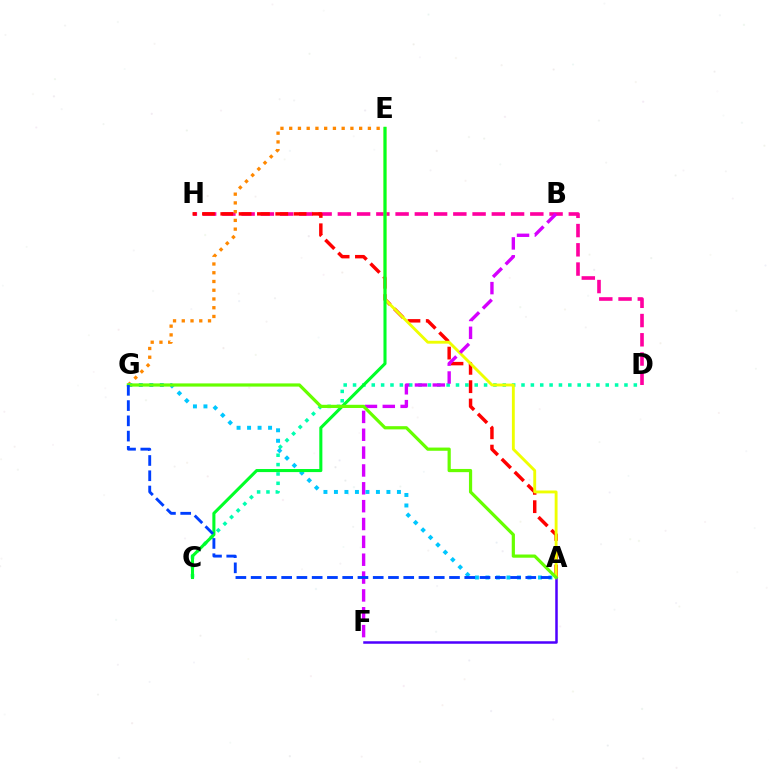{('C', 'D'): [{'color': '#00ffaf', 'line_style': 'dotted', 'thickness': 2.54}], ('D', 'H'): [{'color': '#ff00a0', 'line_style': 'dashed', 'thickness': 2.61}], ('A', 'H'): [{'color': '#ff0000', 'line_style': 'dashed', 'thickness': 2.49}], ('E', 'G'): [{'color': '#ff8800', 'line_style': 'dotted', 'thickness': 2.38}], ('A', 'E'): [{'color': '#eeff00', 'line_style': 'solid', 'thickness': 2.07}], ('A', 'F'): [{'color': '#4f00ff', 'line_style': 'solid', 'thickness': 1.8}], ('B', 'F'): [{'color': '#d600ff', 'line_style': 'dashed', 'thickness': 2.43}], ('A', 'G'): [{'color': '#00c7ff', 'line_style': 'dotted', 'thickness': 2.85}, {'color': '#66ff00', 'line_style': 'solid', 'thickness': 2.31}, {'color': '#003fff', 'line_style': 'dashed', 'thickness': 2.07}], ('C', 'E'): [{'color': '#00ff27', 'line_style': 'solid', 'thickness': 2.21}]}